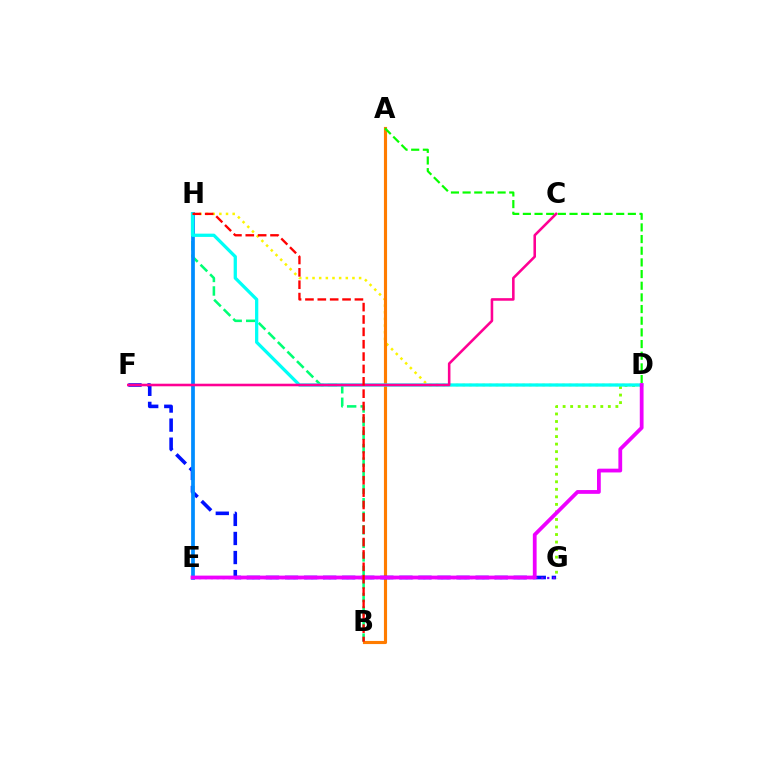{('D', 'H'): [{'color': '#fcf500', 'line_style': 'dotted', 'thickness': 1.81}, {'color': '#00fff6', 'line_style': 'solid', 'thickness': 2.35}], ('B', 'H'): [{'color': '#00ff74', 'line_style': 'dashed', 'thickness': 1.84}, {'color': '#ff0000', 'line_style': 'dashed', 'thickness': 1.68}], ('A', 'B'): [{'color': '#ff7c00', 'line_style': 'solid', 'thickness': 2.25}], ('F', 'G'): [{'color': '#0010ff', 'line_style': 'dashed', 'thickness': 2.59}], ('D', 'G'): [{'color': '#84ff00', 'line_style': 'dotted', 'thickness': 2.05}], ('E', 'G'): [{'color': '#7200ff', 'line_style': 'dotted', 'thickness': 1.6}], ('E', 'H'): [{'color': '#008cff', 'line_style': 'solid', 'thickness': 2.69}], ('A', 'D'): [{'color': '#08ff00', 'line_style': 'dashed', 'thickness': 1.58}], ('D', 'E'): [{'color': '#ee00ff', 'line_style': 'solid', 'thickness': 2.72}], ('C', 'F'): [{'color': '#ff0094', 'line_style': 'solid', 'thickness': 1.85}]}